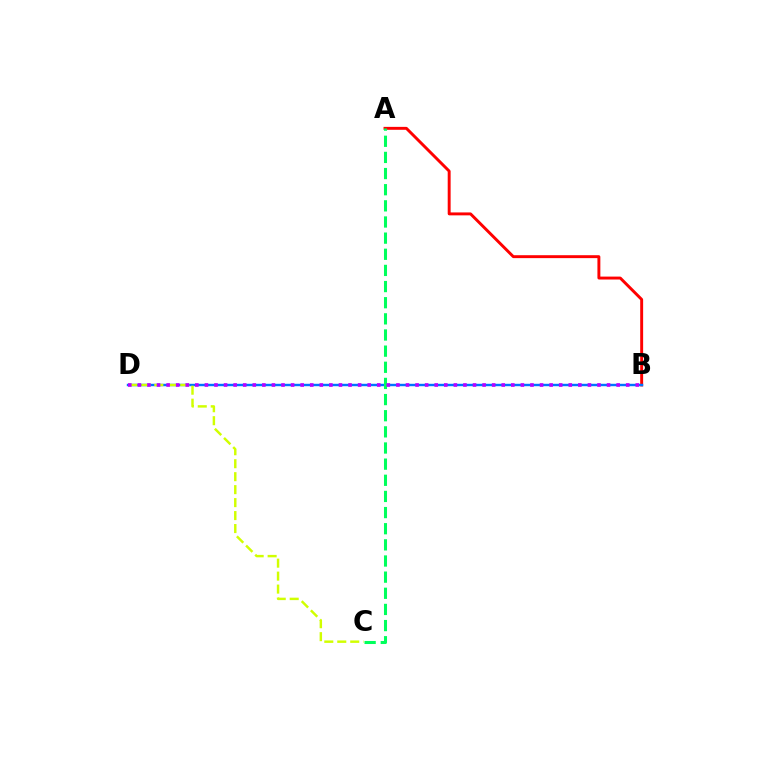{('A', 'B'): [{'color': '#ff0000', 'line_style': 'solid', 'thickness': 2.11}], ('B', 'D'): [{'color': '#0074ff', 'line_style': 'solid', 'thickness': 1.74}, {'color': '#b900ff', 'line_style': 'dotted', 'thickness': 2.6}], ('C', 'D'): [{'color': '#d1ff00', 'line_style': 'dashed', 'thickness': 1.76}], ('A', 'C'): [{'color': '#00ff5c', 'line_style': 'dashed', 'thickness': 2.19}]}